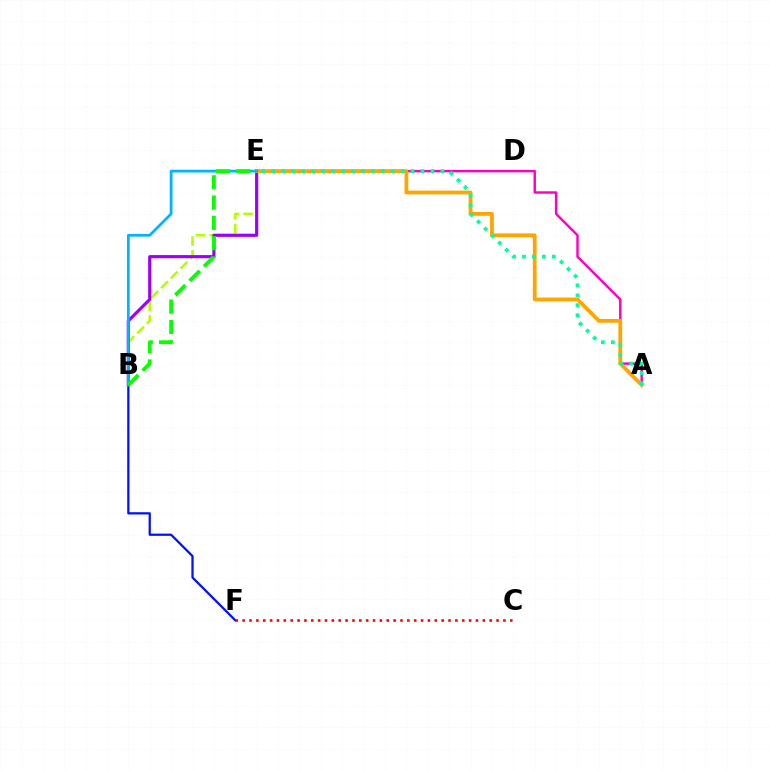{('B', 'F'): [{'color': '#0010ff', 'line_style': 'solid', 'thickness': 1.61}], ('B', 'E'): [{'color': '#b3ff00', 'line_style': 'dashed', 'thickness': 1.88}, {'color': '#9b00ff', 'line_style': 'solid', 'thickness': 2.28}, {'color': '#00b5ff', 'line_style': 'solid', 'thickness': 1.99}, {'color': '#08ff00', 'line_style': 'dashed', 'thickness': 2.76}], ('A', 'E'): [{'color': '#ff00bd', 'line_style': 'solid', 'thickness': 1.76}, {'color': '#ffa500', 'line_style': 'solid', 'thickness': 2.72}, {'color': '#00ff9d', 'line_style': 'dotted', 'thickness': 2.71}], ('C', 'F'): [{'color': '#ff0000', 'line_style': 'dotted', 'thickness': 1.86}]}